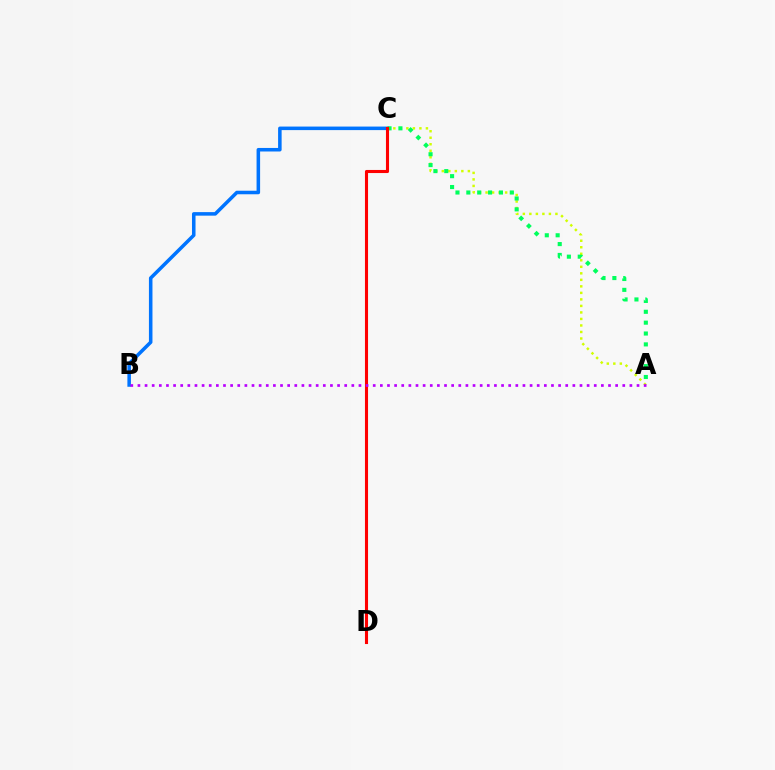{('A', 'C'): [{'color': '#d1ff00', 'line_style': 'dotted', 'thickness': 1.77}, {'color': '#00ff5c', 'line_style': 'dotted', 'thickness': 2.95}], ('B', 'C'): [{'color': '#0074ff', 'line_style': 'solid', 'thickness': 2.55}], ('C', 'D'): [{'color': '#ff0000', 'line_style': 'solid', 'thickness': 2.22}], ('A', 'B'): [{'color': '#b900ff', 'line_style': 'dotted', 'thickness': 1.94}]}